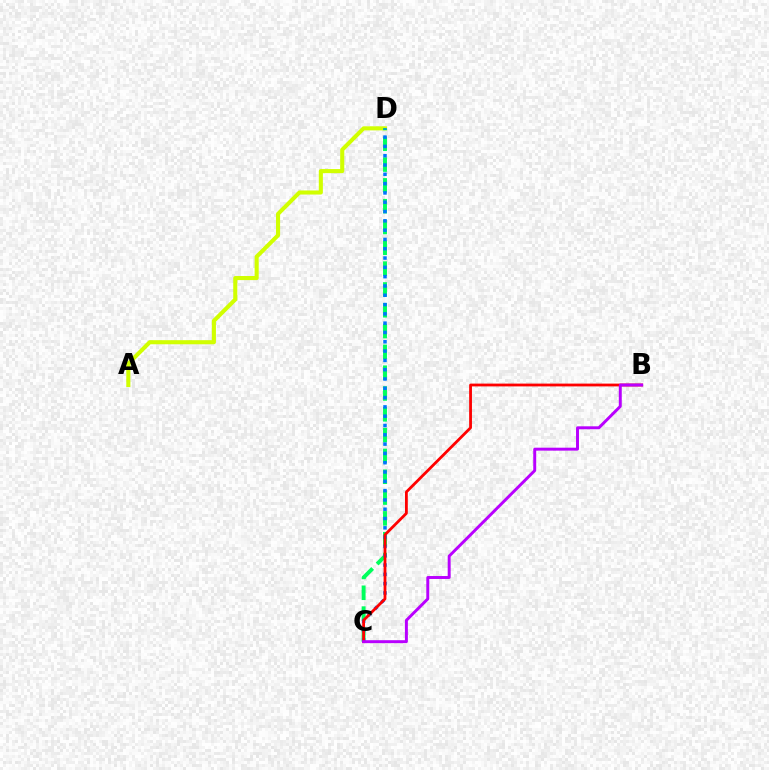{('A', 'D'): [{'color': '#d1ff00', 'line_style': 'solid', 'thickness': 2.94}], ('C', 'D'): [{'color': '#00ff5c', 'line_style': 'dashed', 'thickness': 2.83}, {'color': '#0074ff', 'line_style': 'dotted', 'thickness': 2.53}], ('B', 'C'): [{'color': '#ff0000', 'line_style': 'solid', 'thickness': 2.01}, {'color': '#b900ff', 'line_style': 'solid', 'thickness': 2.12}]}